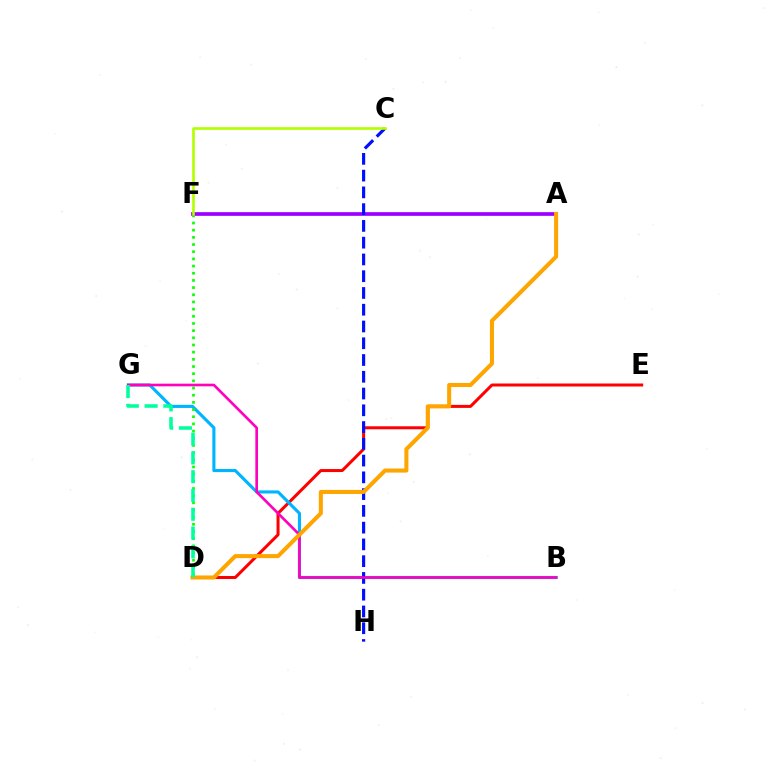{('D', 'E'): [{'color': '#ff0000', 'line_style': 'solid', 'thickness': 2.17}], ('B', 'G'): [{'color': '#00b5ff', 'line_style': 'solid', 'thickness': 2.24}, {'color': '#ff00bd', 'line_style': 'solid', 'thickness': 1.91}], ('D', 'F'): [{'color': '#08ff00', 'line_style': 'dotted', 'thickness': 1.95}], ('A', 'F'): [{'color': '#9b00ff', 'line_style': 'solid', 'thickness': 2.65}], ('C', 'H'): [{'color': '#0010ff', 'line_style': 'dashed', 'thickness': 2.28}], ('A', 'D'): [{'color': '#ffa500', 'line_style': 'solid', 'thickness': 2.91}], ('C', 'F'): [{'color': '#b3ff00', 'line_style': 'solid', 'thickness': 1.9}], ('D', 'G'): [{'color': '#00ff9d', 'line_style': 'dashed', 'thickness': 2.55}]}